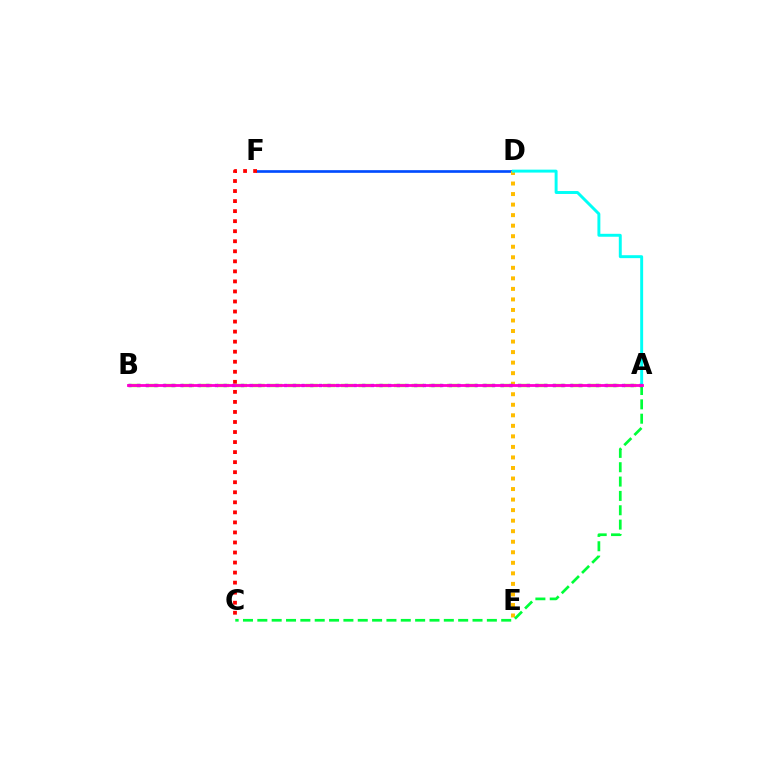{('D', 'F'): [{'color': '#004bff', 'line_style': 'solid', 'thickness': 1.92}], ('D', 'E'): [{'color': '#ffbd00', 'line_style': 'dotted', 'thickness': 2.86}], ('C', 'F'): [{'color': '#ff0000', 'line_style': 'dotted', 'thickness': 2.73}], ('A', 'B'): [{'color': '#84ff00', 'line_style': 'dashed', 'thickness': 2.4}, {'color': '#7200ff', 'line_style': 'dotted', 'thickness': 2.35}, {'color': '#ff00cf', 'line_style': 'solid', 'thickness': 2.03}], ('A', 'C'): [{'color': '#00ff39', 'line_style': 'dashed', 'thickness': 1.95}], ('A', 'D'): [{'color': '#00fff6', 'line_style': 'solid', 'thickness': 2.11}]}